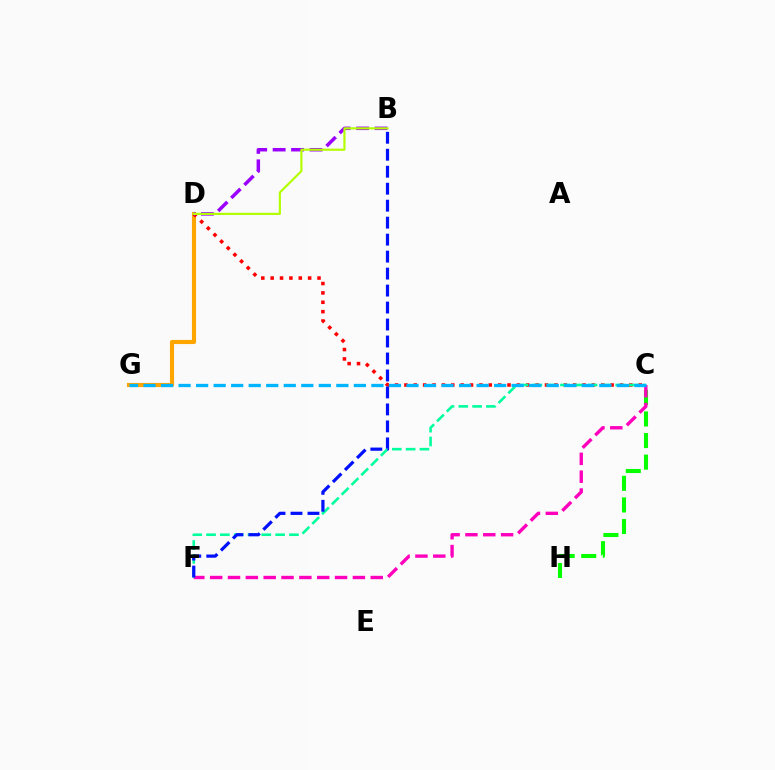{('D', 'G'): [{'color': '#ffa500', 'line_style': 'solid', 'thickness': 2.96}], ('C', 'D'): [{'color': '#ff0000', 'line_style': 'dotted', 'thickness': 2.55}], ('C', 'H'): [{'color': '#08ff00', 'line_style': 'dashed', 'thickness': 2.93}], ('B', 'D'): [{'color': '#9b00ff', 'line_style': 'dashed', 'thickness': 2.51}, {'color': '#b3ff00', 'line_style': 'solid', 'thickness': 1.56}], ('C', 'F'): [{'color': '#ff00bd', 'line_style': 'dashed', 'thickness': 2.42}, {'color': '#00ff9d', 'line_style': 'dashed', 'thickness': 1.88}], ('C', 'G'): [{'color': '#00b5ff', 'line_style': 'dashed', 'thickness': 2.38}], ('B', 'F'): [{'color': '#0010ff', 'line_style': 'dashed', 'thickness': 2.31}]}